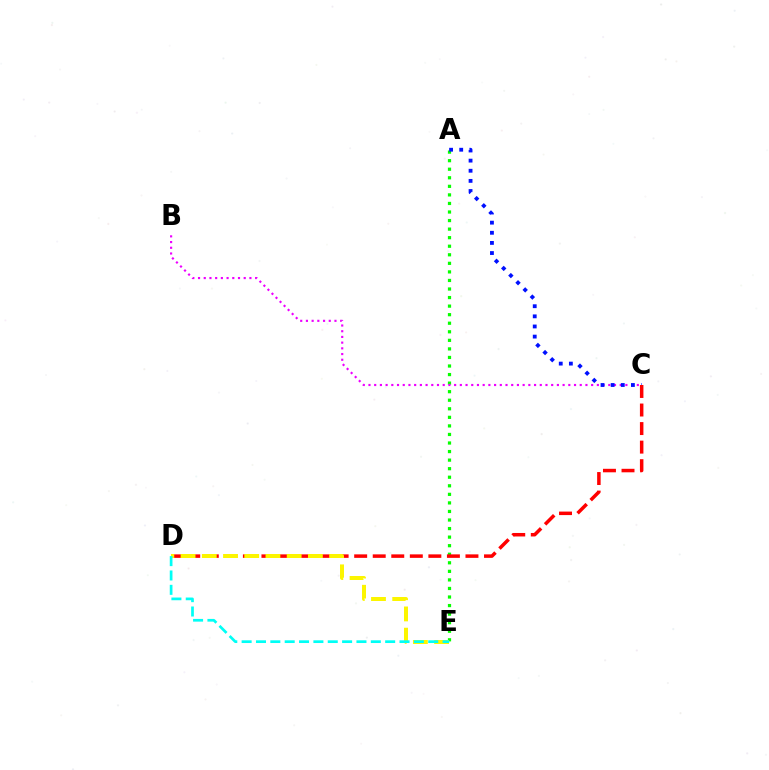{('A', 'E'): [{'color': '#08ff00', 'line_style': 'dotted', 'thickness': 2.32}], ('B', 'C'): [{'color': '#ee00ff', 'line_style': 'dotted', 'thickness': 1.55}], ('A', 'C'): [{'color': '#0010ff', 'line_style': 'dotted', 'thickness': 2.75}], ('C', 'D'): [{'color': '#ff0000', 'line_style': 'dashed', 'thickness': 2.52}], ('D', 'E'): [{'color': '#fcf500', 'line_style': 'dashed', 'thickness': 2.88}, {'color': '#00fff6', 'line_style': 'dashed', 'thickness': 1.95}]}